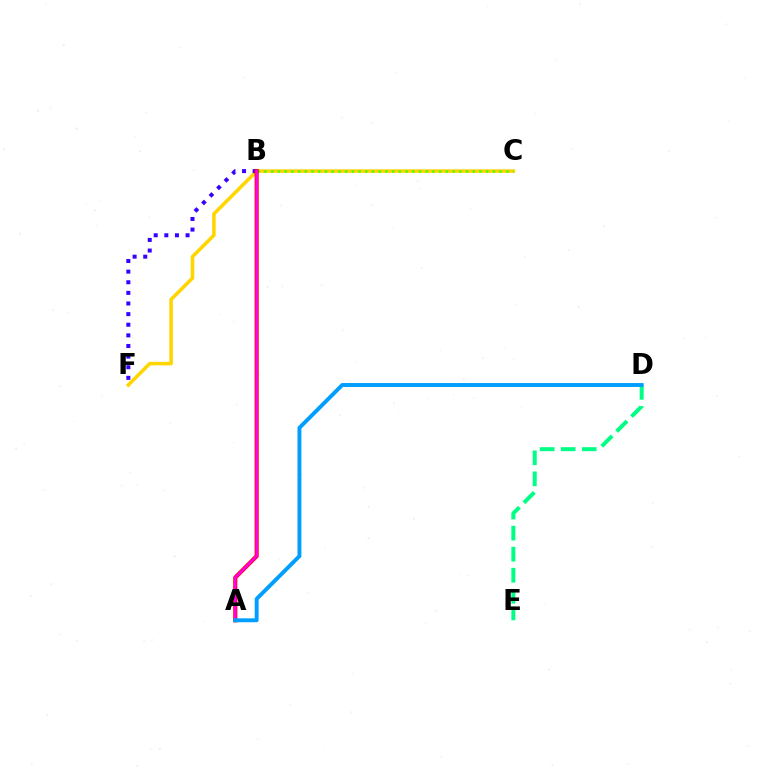{('D', 'E'): [{'color': '#00ff86', 'line_style': 'dashed', 'thickness': 2.86}], ('C', 'F'): [{'color': '#ffd500', 'line_style': 'solid', 'thickness': 2.56}], ('B', 'F'): [{'color': '#3700ff', 'line_style': 'dotted', 'thickness': 2.89}], ('B', 'C'): [{'color': '#4fff00', 'line_style': 'dotted', 'thickness': 1.83}], ('A', 'B'): [{'color': '#ff0000', 'line_style': 'solid', 'thickness': 2.99}, {'color': '#ff00ed', 'line_style': 'solid', 'thickness': 1.86}], ('A', 'D'): [{'color': '#009eff', 'line_style': 'solid', 'thickness': 2.82}]}